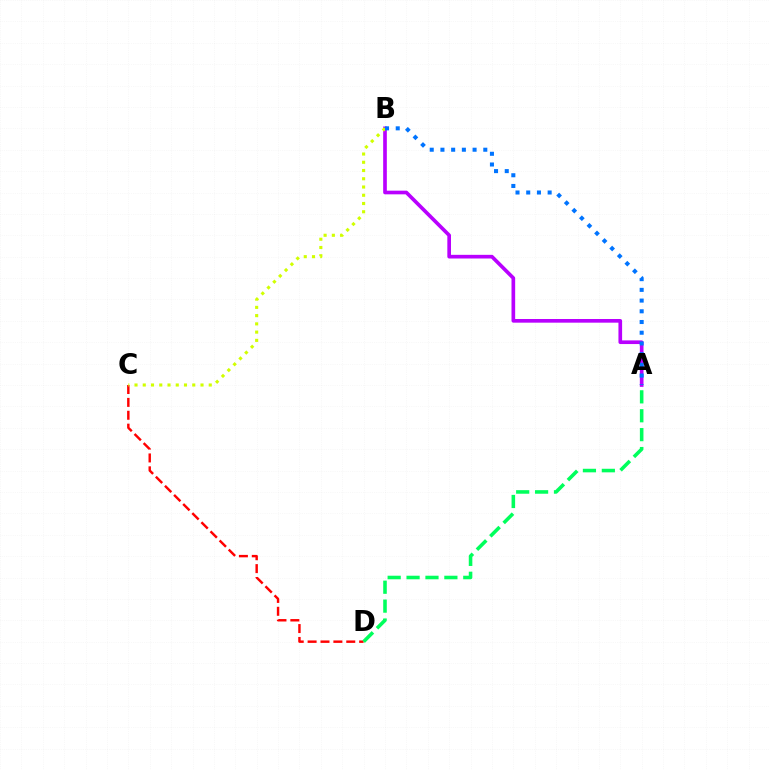{('C', 'D'): [{'color': '#ff0000', 'line_style': 'dashed', 'thickness': 1.75}], ('A', 'B'): [{'color': '#b900ff', 'line_style': 'solid', 'thickness': 2.64}, {'color': '#0074ff', 'line_style': 'dotted', 'thickness': 2.91}], ('B', 'C'): [{'color': '#d1ff00', 'line_style': 'dotted', 'thickness': 2.24}], ('A', 'D'): [{'color': '#00ff5c', 'line_style': 'dashed', 'thickness': 2.57}]}